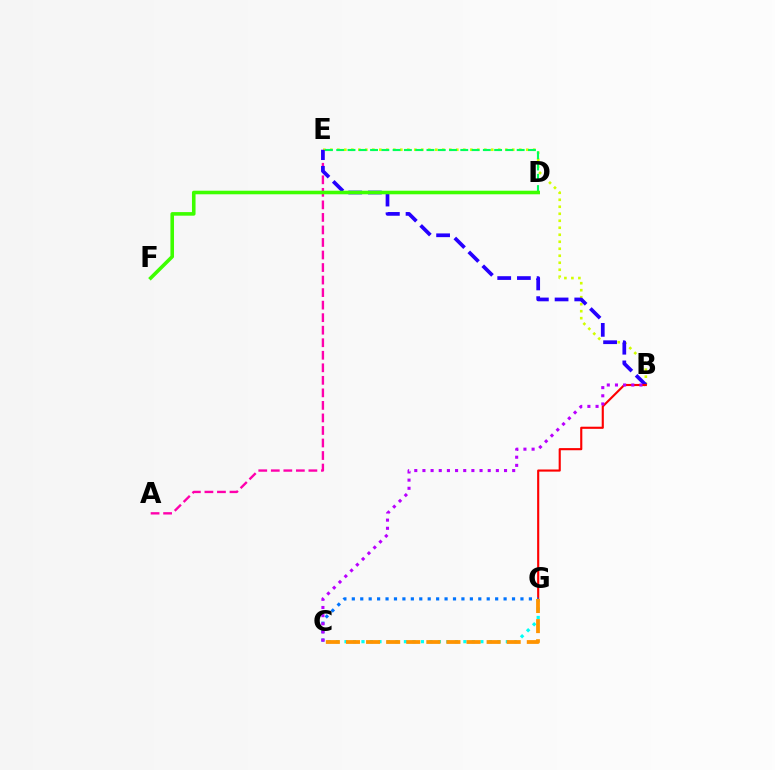{('B', 'E'): [{'color': '#d1ff00', 'line_style': 'dotted', 'thickness': 1.9}, {'color': '#2500ff', 'line_style': 'dashed', 'thickness': 2.67}], ('A', 'E'): [{'color': '#ff00ac', 'line_style': 'dashed', 'thickness': 1.7}], ('B', 'G'): [{'color': '#ff0000', 'line_style': 'solid', 'thickness': 1.54}], ('C', 'G'): [{'color': '#00fff6', 'line_style': 'dotted', 'thickness': 2.31}, {'color': '#0074ff', 'line_style': 'dotted', 'thickness': 2.29}, {'color': '#ff9400', 'line_style': 'dashed', 'thickness': 2.73}], ('D', 'E'): [{'color': '#00ff5c', 'line_style': 'dashed', 'thickness': 1.53}], ('B', 'C'): [{'color': '#b900ff', 'line_style': 'dotted', 'thickness': 2.22}], ('D', 'F'): [{'color': '#3dff00', 'line_style': 'solid', 'thickness': 2.58}]}